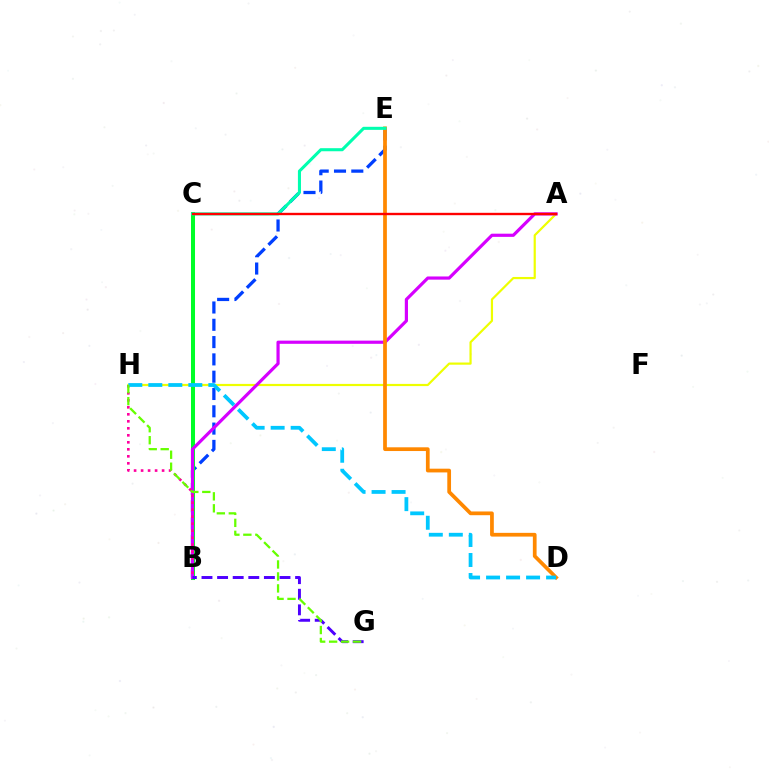{('B', 'E'): [{'color': '#003fff', 'line_style': 'dashed', 'thickness': 2.35}], ('A', 'H'): [{'color': '#eeff00', 'line_style': 'solid', 'thickness': 1.58}], ('B', 'C'): [{'color': '#00ff27', 'line_style': 'solid', 'thickness': 2.89}], ('A', 'B'): [{'color': '#d600ff', 'line_style': 'solid', 'thickness': 2.29}], ('D', 'E'): [{'color': '#ff8800', 'line_style': 'solid', 'thickness': 2.69}], ('B', 'G'): [{'color': '#4f00ff', 'line_style': 'dashed', 'thickness': 2.12}], ('B', 'H'): [{'color': '#ff00a0', 'line_style': 'dotted', 'thickness': 1.9}], ('C', 'E'): [{'color': '#00ffaf', 'line_style': 'solid', 'thickness': 2.2}], ('A', 'C'): [{'color': '#ff0000', 'line_style': 'solid', 'thickness': 1.71}], ('D', 'H'): [{'color': '#00c7ff', 'line_style': 'dashed', 'thickness': 2.72}], ('G', 'H'): [{'color': '#66ff00', 'line_style': 'dashed', 'thickness': 1.63}]}